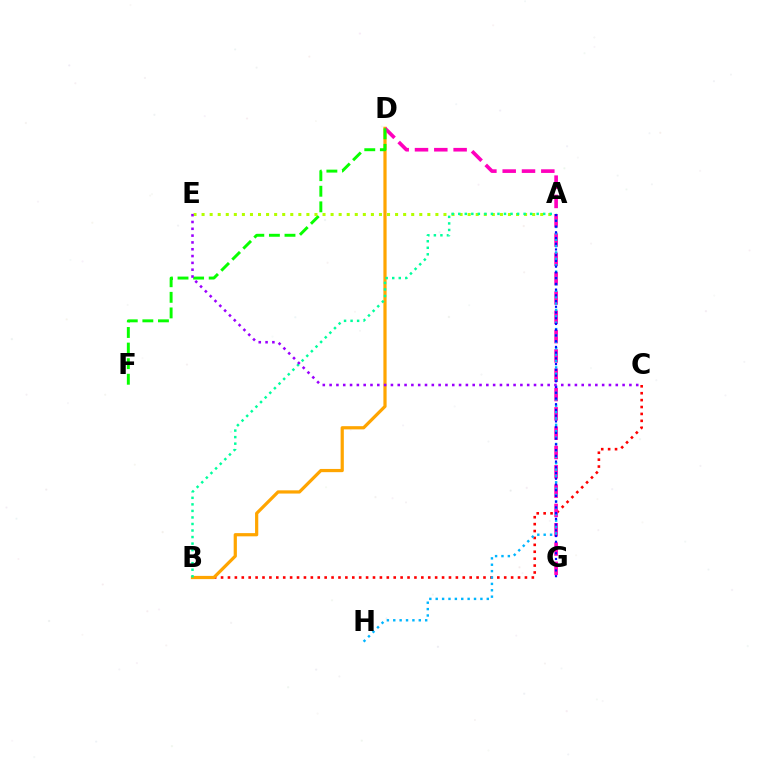{('B', 'C'): [{'color': '#ff0000', 'line_style': 'dotted', 'thickness': 1.88}], ('B', 'D'): [{'color': '#ffa500', 'line_style': 'solid', 'thickness': 2.32}], ('D', 'G'): [{'color': '#ff00bd', 'line_style': 'dashed', 'thickness': 2.62}], ('D', 'F'): [{'color': '#08ff00', 'line_style': 'dashed', 'thickness': 2.12}], ('A', 'H'): [{'color': '#00b5ff', 'line_style': 'dotted', 'thickness': 1.73}], ('A', 'E'): [{'color': '#b3ff00', 'line_style': 'dotted', 'thickness': 2.19}], ('A', 'G'): [{'color': '#0010ff', 'line_style': 'dotted', 'thickness': 1.56}], ('A', 'B'): [{'color': '#00ff9d', 'line_style': 'dotted', 'thickness': 1.78}], ('C', 'E'): [{'color': '#9b00ff', 'line_style': 'dotted', 'thickness': 1.85}]}